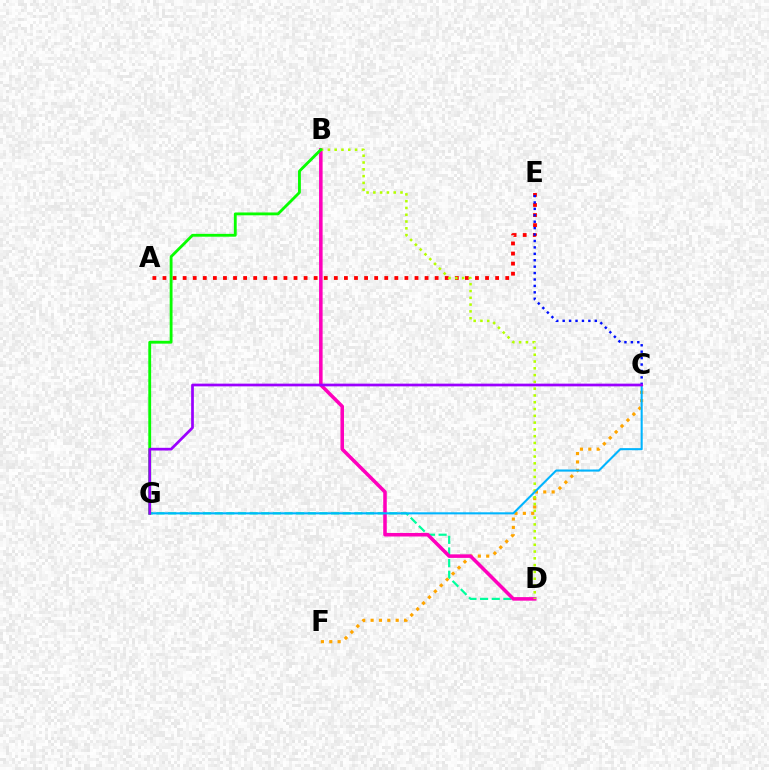{('A', 'E'): [{'color': '#ff0000', 'line_style': 'dotted', 'thickness': 2.74}], ('C', 'E'): [{'color': '#0010ff', 'line_style': 'dotted', 'thickness': 1.74}], ('D', 'G'): [{'color': '#00ff9d', 'line_style': 'dashed', 'thickness': 1.58}], ('C', 'F'): [{'color': '#ffa500', 'line_style': 'dotted', 'thickness': 2.27}], ('B', 'D'): [{'color': '#ff00bd', 'line_style': 'solid', 'thickness': 2.55}, {'color': '#b3ff00', 'line_style': 'dotted', 'thickness': 1.84}], ('C', 'G'): [{'color': '#00b5ff', 'line_style': 'solid', 'thickness': 1.5}, {'color': '#9b00ff', 'line_style': 'solid', 'thickness': 1.96}], ('B', 'G'): [{'color': '#08ff00', 'line_style': 'solid', 'thickness': 2.04}]}